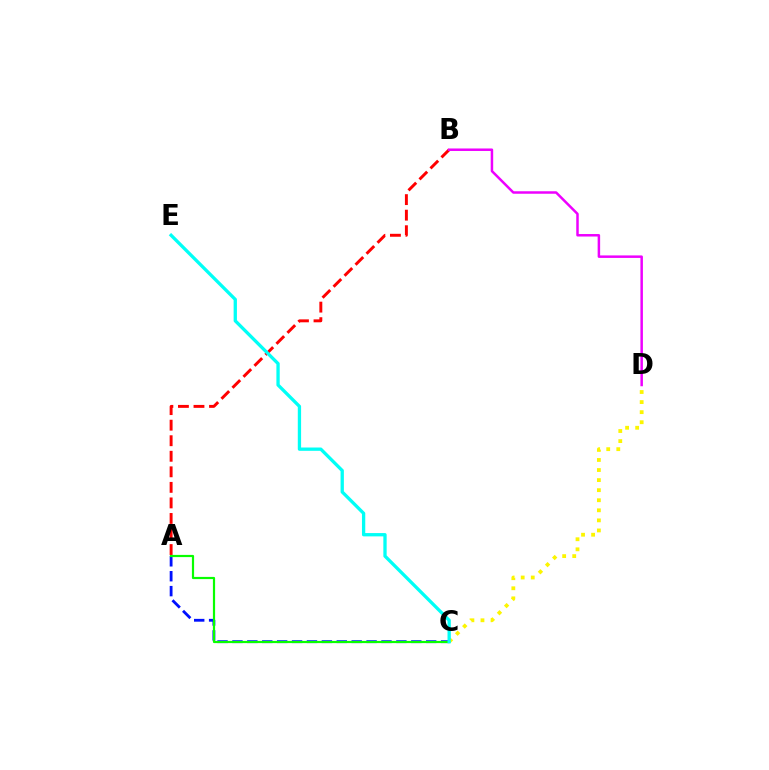{('C', 'D'): [{'color': '#fcf500', 'line_style': 'dotted', 'thickness': 2.74}], ('A', 'C'): [{'color': '#0010ff', 'line_style': 'dashed', 'thickness': 2.02}, {'color': '#08ff00', 'line_style': 'solid', 'thickness': 1.58}], ('A', 'B'): [{'color': '#ff0000', 'line_style': 'dashed', 'thickness': 2.11}], ('C', 'E'): [{'color': '#00fff6', 'line_style': 'solid', 'thickness': 2.38}], ('B', 'D'): [{'color': '#ee00ff', 'line_style': 'solid', 'thickness': 1.8}]}